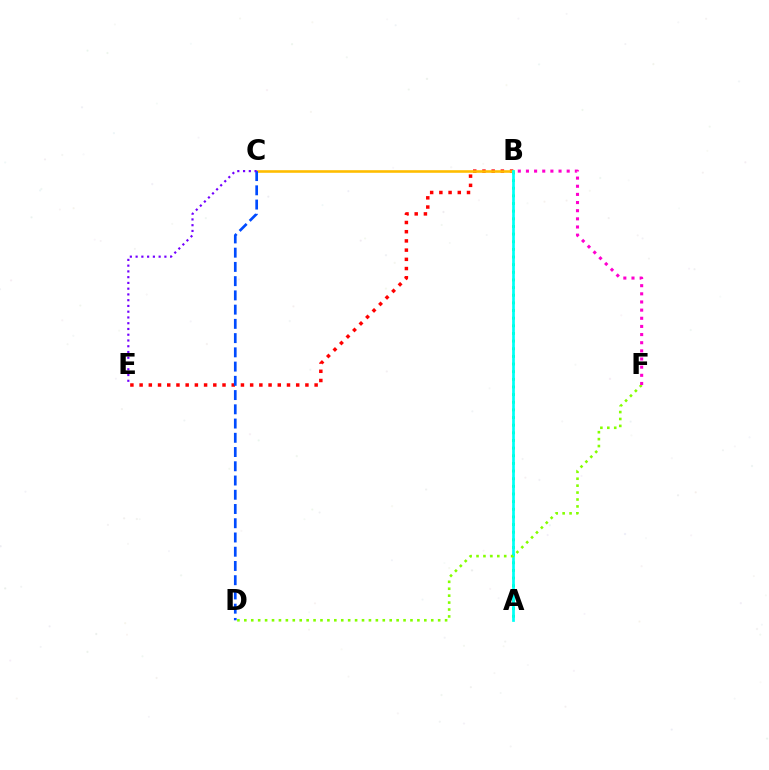{('A', 'B'): [{'color': '#00ff39', 'line_style': 'dotted', 'thickness': 2.08}, {'color': '#00fff6', 'line_style': 'solid', 'thickness': 1.96}], ('B', 'E'): [{'color': '#ff0000', 'line_style': 'dotted', 'thickness': 2.5}], ('B', 'C'): [{'color': '#ffbd00', 'line_style': 'solid', 'thickness': 1.87}], ('D', 'F'): [{'color': '#84ff00', 'line_style': 'dotted', 'thickness': 1.88}], ('C', 'D'): [{'color': '#004bff', 'line_style': 'dashed', 'thickness': 1.93}], ('C', 'E'): [{'color': '#7200ff', 'line_style': 'dotted', 'thickness': 1.56}], ('B', 'F'): [{'color': '#ff00cf', 'line_style': 'dotted', 'thickness': 2.21}]}